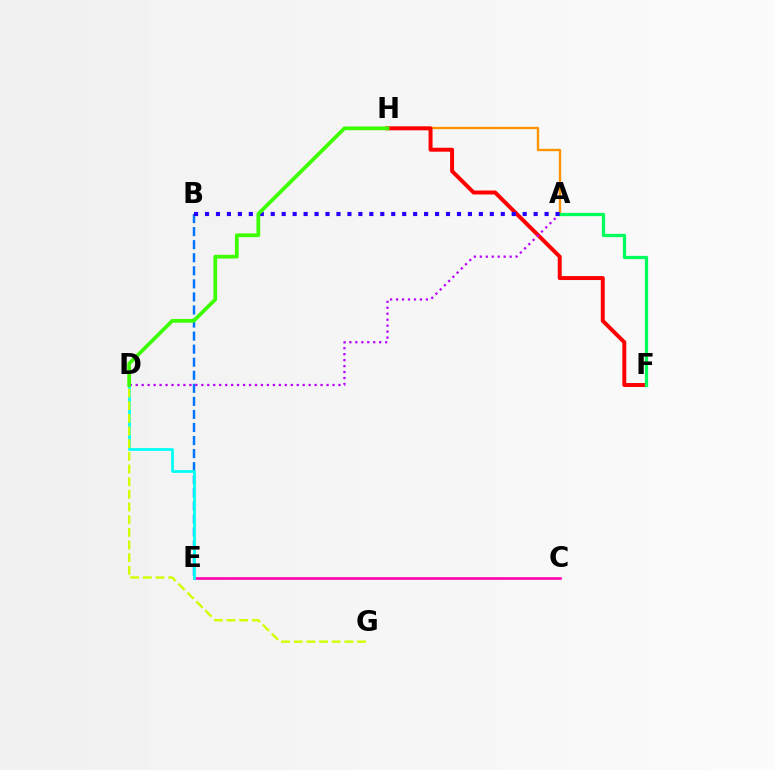{('B', 'E'): [{'color': '#0074ff', 'line_style': 'dashed', 'thickness': 1.77}], ('A', 'H'): [{'color': '#ff9400', 'line_style': 'solid', 'thickness': 1.7}], ('C', 'E'): [{'color': '#ff00ac', 'line_style': 'solid', 'thickness': 1.89}], ('D', 'E'): [{'color': '#00fff6', 'line_style': 'solid', 'thickness': 1.97}], ('D', 'G'): [{'color': '#d1ff00', 'line_style': 'dashed', 'thickness': 1.72}], ('F', 'H'): [{'color': '#ff0000', 'line_style': 'solid', 'thickness': 2.85}], ('A', 'D'): [{'color': '#b900ff', 'line_style': 'dotted', 'thickness': 1.62}], ('A', 'F'): [{'color': '#00ff5c', 'line_style': 'solid', 'thickness': 2.36}], ('A', 'B'): [{'color': '#2500ff', 'line_style': 'dotted', 'thickness': 2.98}], ('D', 'H'): [{'color': '#3dff00', 'line_style': 'solid', 'thickness': 2.68}]}